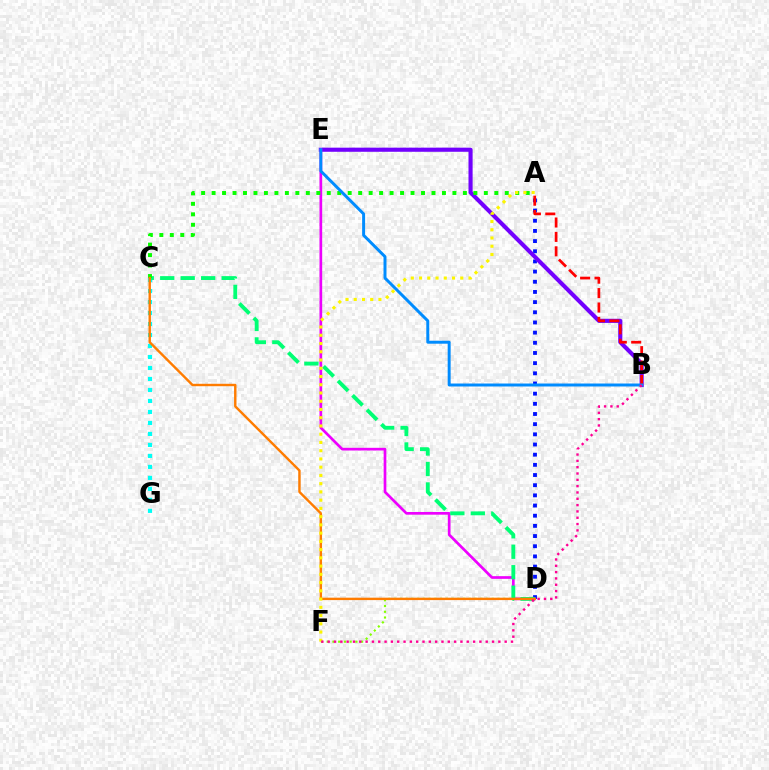{('C', 'G'): [{'color': '#00fff6', 'line_style': 'dotted', 'thickness': 2.99}], ('A', 'D'): [{'color': '#0010ff', 'line_style': 'dotted', 'thickness': 2.76}], ('B', 'E'): [{'color': '#7200ff', 'line_style': 'solid', 'thickness': 2.97}, {'color': '#008cff', 'line_style': 'solid', 'thickness': 2.14}], ('D', 'F'): [{'color': '#84ff00', 'line_style': 'dotted', 'thickness': 1.56}], ('D', 'E'): [{'color': '#ee00ff', 'line_style': 'solid', 'thickness': 1.94}], ('C', 'D'): [{'color': '#00ff74', 'line_style': 'dashed', 'thickness': 2.78}, {'color': '#ff7c00', 'line_style': 'solid', 'thickness': 1.74}], ('A', 'C'): [{'color': '#08ff00', 'line_style': 'dotted', 'thickness': 2.85}], ('A', 'B'): [{'color': '#ff0000', 'line_style': 'dashed', 'thickness': 1.96}], ('A', 'F'): [{'color': '#fcf500', 'line_style': 'dotted', 'thickness': 2.24}], ('B', 'F'): [{'color': '#ff0094', 'line_style': 'dotted', 'thickness': 1.72}]}